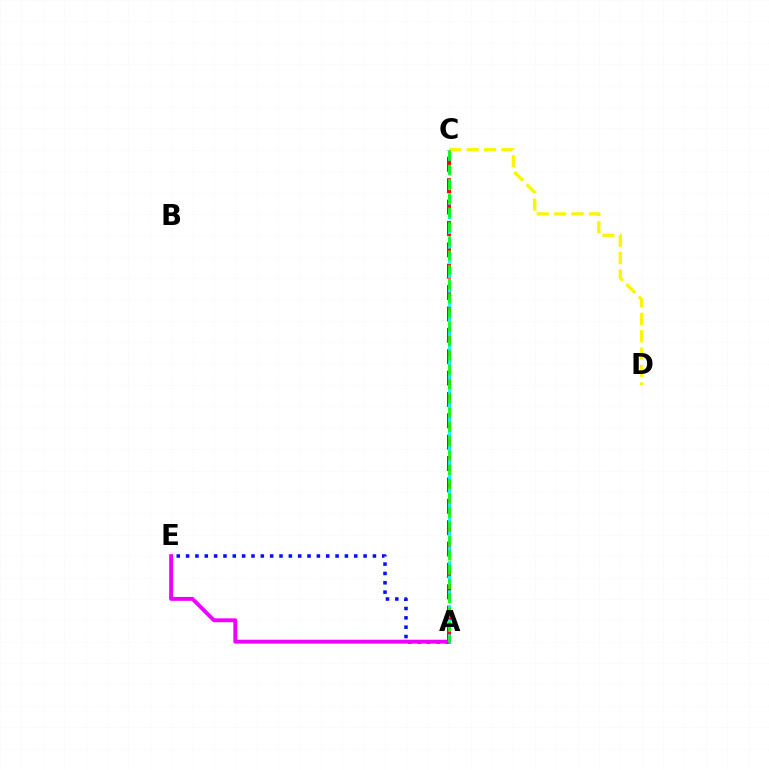{('A', 'E'): [{'color': '#0010ff', 'line_style': 'dotted', 'thickness': 2.54}, {'color': '#ee00ff', 'line_style': 'solid', 'thickness': 2.8}], ('A', 'C'): [{'color': '#ff0000', 'line_style': 'dashed', 'thickness': 2.9}, {'color': '#00fff6', 'line_style': 'dashed', 'thickness': 1.99}, {'color': '#08ff00', 'line_style': 'dashed', 'thickness': 1.94}], ('C', 'D'): [{'color': '#fcf500', 'line_style': 'dashed', 'thickness': 2.36}]}